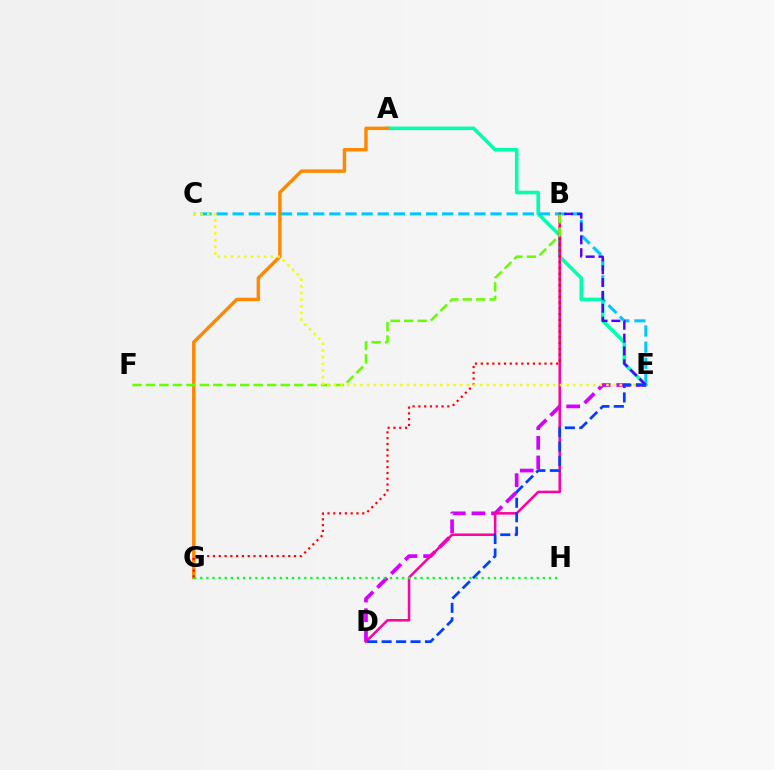{('A', 'E'): [{'color': '#00ffaf', 'line_style': 'solid', 'thickness': 2.57}], ('A', 'G'): [{'color': '#ff8800', 'line_style': 'solid', 'thickness': 2.46}], ('D', 'E'): [{'color': '#d600ff', 'line_style': 'dashed', 'thickness': 2.67}, {'color': '#003fff', 'line_style': 'dashed', 'thickness': 1.96}], ('C', 'E'): [{'color': '#00c7ff', 'line_style': 'dashed', 'thickness': 2.19}, {'color': '#eeff00', 'line_style': 'dotted', 'thickness': 1.81}], ('B', 'D'): [{'color': '#ff00a0', 'line_style': 'solid', 'thickness': 1.81}], ('B', 'G'): [{'color': '#ff0000', 'line_style': 'dotted', 'thickness': 1.57}], ('B', 'F'): [{'color': '#66ff00', 'line_style': 'dashed', 'thickness': 1.83}], ('B', 'E'): [{'color': '#4f00ff', 'line_style': 'dashed', 'thickness': 1.74}], ('G', 'H'): [{'color': '#00ff27', 'line_style': 'dotted', 'thickness': 1.66}]}